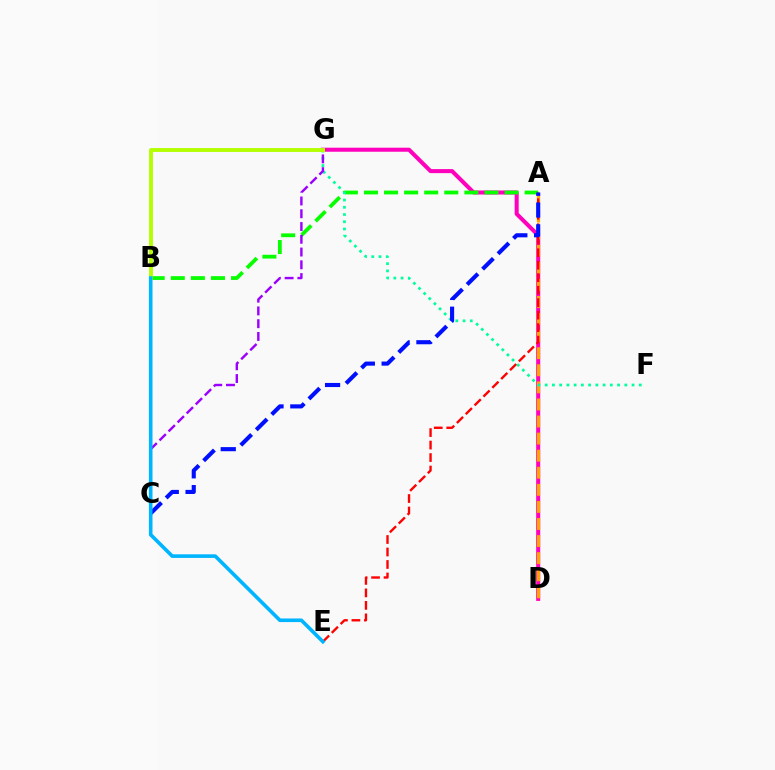{('D', 'G'): [{'color': '#ff00bd', 'line_style': 'solid', 'thickness': 2.91}], ('A', 'D'): [{'color': '#ffa500', 'line_style': 'dashed', 'thickness': 2.32}], ('A', 'B'): [{'color': '#08ff00', 'line_style': 'dashed', 'thickness': 2.73}], ('F', 'G'): [{'color': '#00ff9d', 'line_style': 'dotted', 'thickness': 1.97}], ('A', 'E'): [{'color': '#ff0000', 'line_style': 'dashed', 'thickness': 1.7}], ('C', 'G'): [{'color': '#9b00ff', 'line_style': 'dashed', 'thickness': 1.73}], ('B', 'G'): [{'color': '#b3ff00', 'line_style': 'solid', 'thickness': 2.82}], ('A', 'C'): [{'color': '#0010ff', 'line_style': 'dashed', 'thickness': 2.96}], ('B', 'E'): [{'color': '#00b5ff', 'line_style': 'solid', 'thickness': 2.6}]}